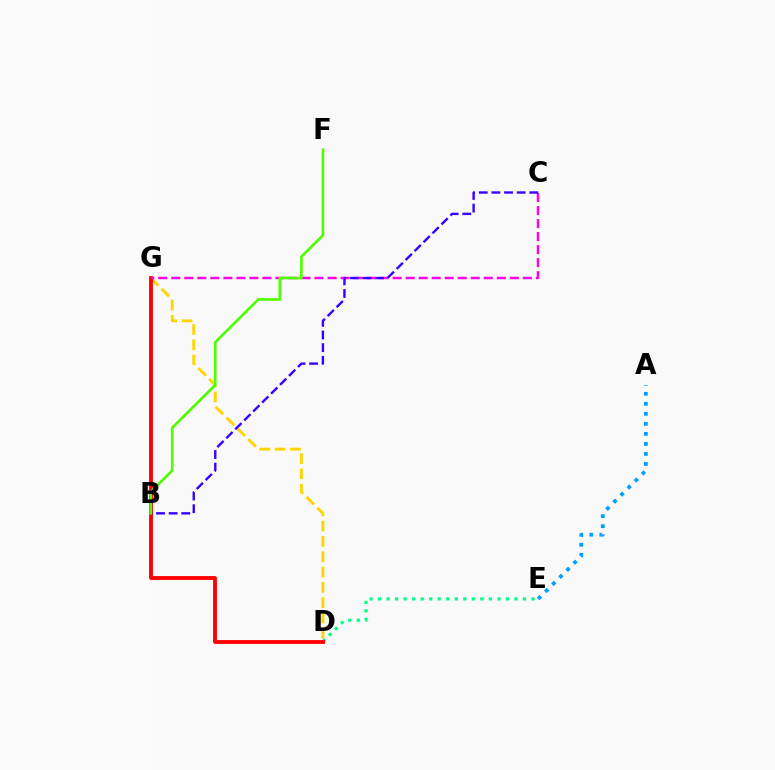{('D', 'G'): [{'color': '#ffd500', 'line_style': 'dashed', 'thickness': 2.08}, {'color': '#ff0000', 'line_style': 'solid', 'thickness': 2.76}], ('D', 'E'): [{'color': '#00ff86', 'line_style': 'dotted', 'thickness': 2.32}], ('C', 'G'): [{'color': '#ff00ed', 'line_style': 'dashed', 'thickness': 1.77}], ('B', 'C'): [{'color': '#3700ff', 'line_style': 'dashed', 'thickness': 1.72}], ('A', 'E'): [{'color': '#009eff', 'line_style': 'dotted', 'thickness': 2.72}], ('B', 'F'): [{'color': '#4fff00', 'line_style': 'solid', 'thickness': 1.92}]}